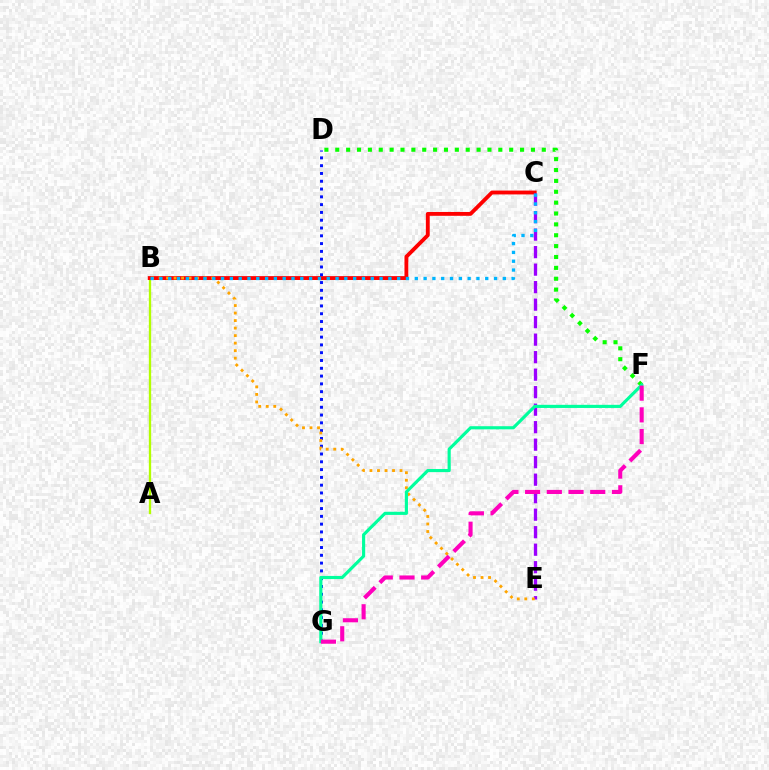{('A', 'B'): [{'color': '#b3ff00', 'line_style': 'solid', 'thickness': 1.67}], ('B', 'C'): [{'color': '#ff0000', 'line_style': 'solid', 'thickness': 2.77}, {'color': '#00b5ff', 'line_style': 'dotted', 'thickness': 2.39}], ('D', 'G'): [{'color': '#0010ff', 'line_style': 'dotted', 'thickness': 2.12}], ('D', 'F'): [{'color': '#08ff00', 'line_style': 'dotted', 'thickness': 2.95}], ('C', 'E'): [{'color': '#9b00ff', 'line_style': 'dashed', 'thickness': 2.38}], ('B', 'E'): [{'color': '#ffa500', 'line_style': 'dotted', 'thickness': 2.04}], ('F', 'G'): [{'color': '#00ff9d', 'line_style': 'solid', 'thickness': 2.26}, {'color': '#ff00bd', 'line_style': 'dashed', 'thickness': 2.95}]}